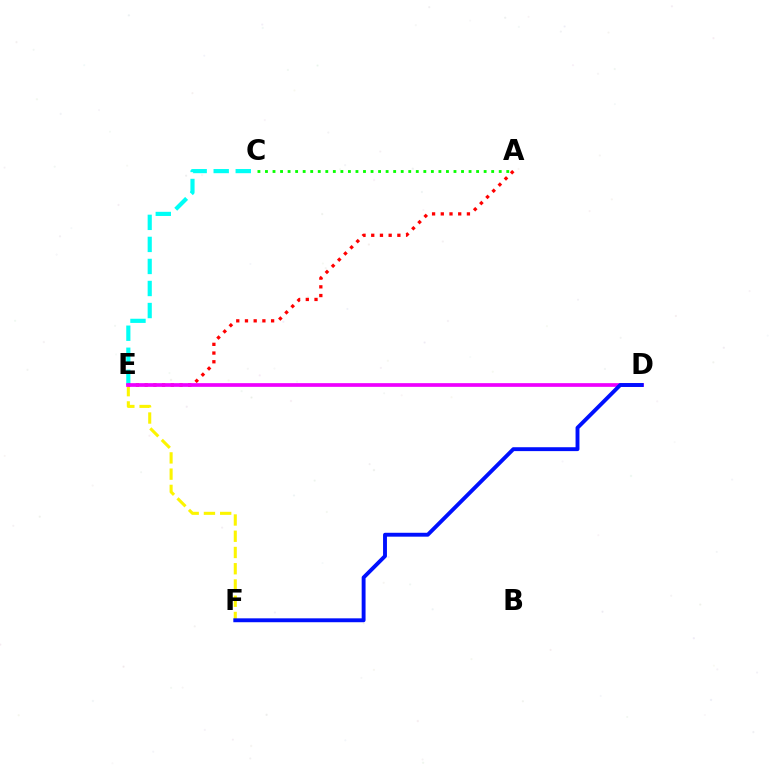{('E', 'F'): [{'color': '#fcf500', 'line_style': 'dashed', 'thickness': 2.21}], ('C', 'E'): [{'color': '#00fff6', 'line_style': 'dashed', 'thickness': 2.99}], ('A', 'E'): [{'color': '#ff0000', 'line_style': 'dotted', 'thickness': 2.37}], ('A', 'C'): [{'color': '#08ff00', 'line_style': 'dotted', 'thickness': 2.05}], ('D', 'E'): [{'color': '#ee00ff', 'line_style': 'solid', 'thickness': 2.66}], ('D', 'F'): [{'color': '#0010ff', 'line_style': 'solid', 'thickness': 2.8}]}